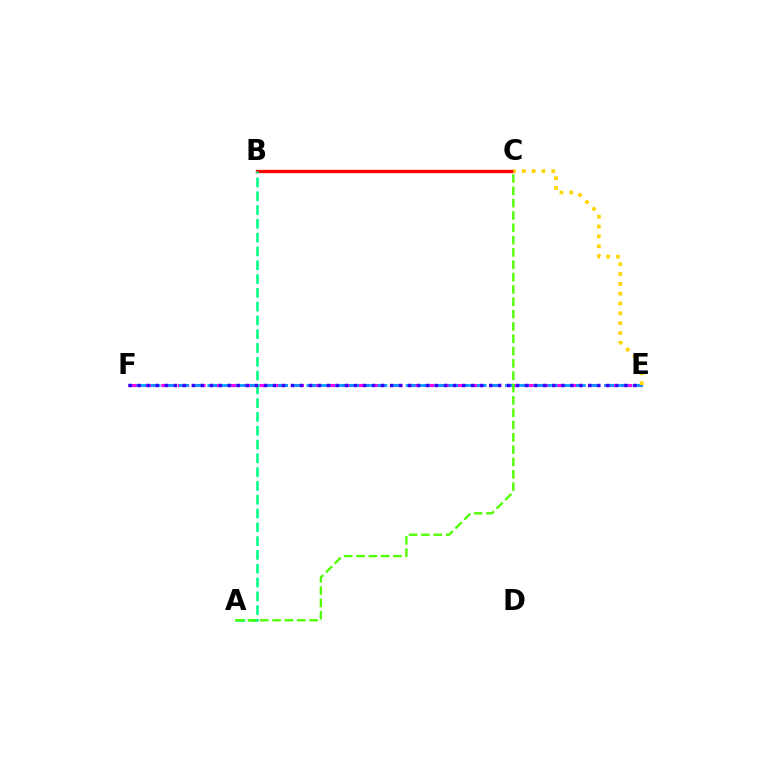{('B', 'C'): [{'color': '#ff0000', 'line_style': 'solid', 'thickness': 2.4}], ('E', 'F'): [{'color': '#ff00ed', 'line_style': 'dashed', 'thickness': 2.23}, {'color': '#009eff', 'line_style': 'dashed', 'thickness': 1.93}, {'color': '#3700ff', 'line_style': 'dotted', 'thickness': 2.45}], ('A', 'B'): [{'color': '#00ff86', 'line_style': 'dashed', 'thickness': 1.87}], ('A', 'C'): [{'color': '#4fff00', 'line_style': 'dashed', 'thickness': 1.67}], ('C', 'E'): [{'color': '#ffd500', 'line_style': 'dotted', 'thickness': 2.67}]}